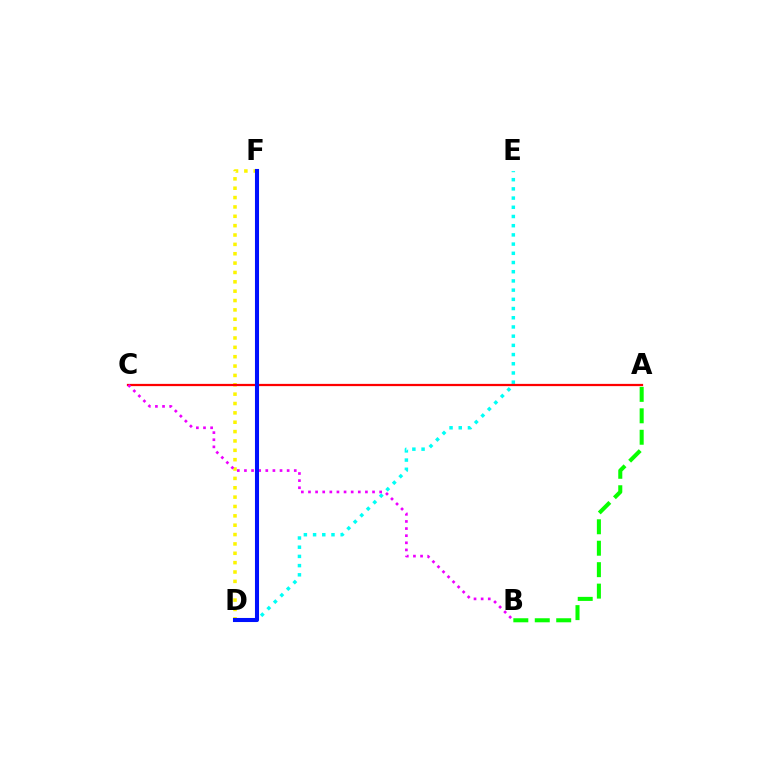{('A', 'B'): [{'color': '#08ff00', 'line_style': 'dashed', 'thickness': 2.91}], ('D', 'E'): [{'color': '#00fff6', 'line_style': 'dotted', 'thickness': 2.5}], ('D', 'F'): [{'color': '#fcf500', 'line_style': 'dotted', 'thickness': 2.54}, {'color': '#0010ff', 'line_style': 'solid', 'thickness': 2.93}], ('A', 'C'): [{'color': '#ff0000', 'line_style': 'solid', 'thickness': 1.61}], ('B', 'C'): [{'color': '#ee00ff', 'line_style': 'dotted', 'thickness': 1.93}]}